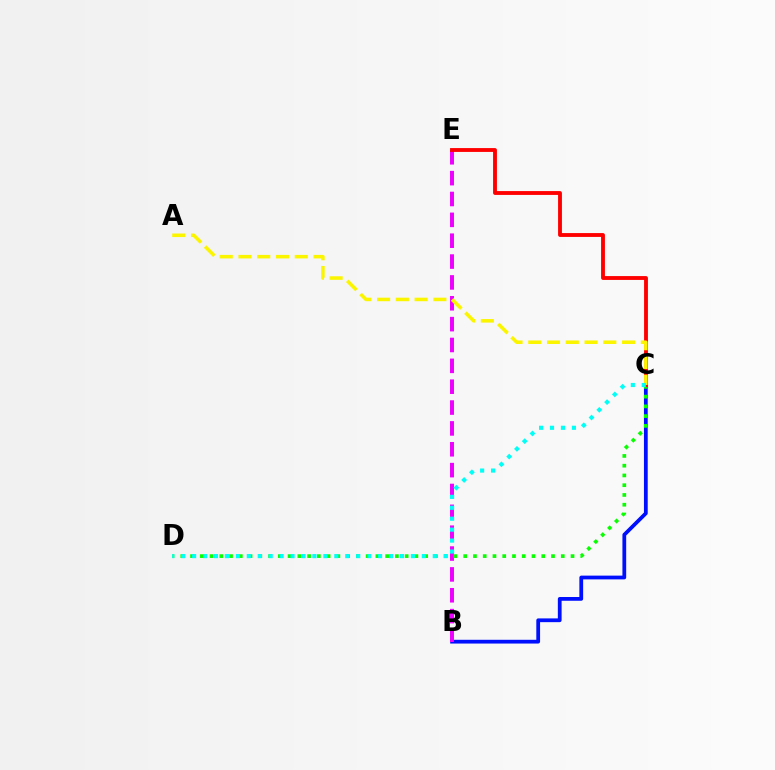{('B', 'C'): [{'color': '#0010ff', 'line_style': 'solid', 'thickness': 2.71}], ('B', 'E'): [{'color': '#ee00ff', 'line_style': 'dashed', 'thickness': 2.83}], ('C', 'D'): [{'color': '#08ff00', 'line_style': 'dotted', 'thickness': 2.65}, {'color': '#00fff6', 'line_style': 'dotted', 'thickness': 2.97}], ('C', 'E'): [{'color': '#ff0000', 'line_style': 'solid', 'thickness': 2.77}], ('A', 'C'): [{'color': '#fcf500', 'line_style': 'dashed', 'thickness': 2.55}]}